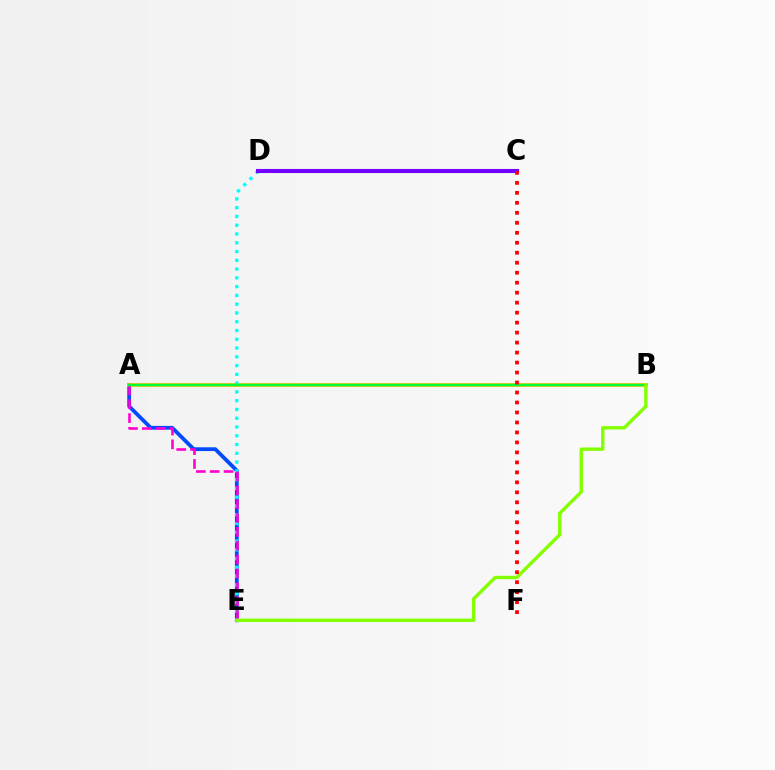{('A', 'E'): [{'color': '#004bff', 'line_style': 'solid', 'thickness': 2.72}, {'color': '#ff00cf', 'line_style': 'dashed', 'thickness': 1.88}], ('A', 'B'): [{'color': '#ffbd00', 'line_style': 'solid', 'thickness': 2.72}, {'color': '#00ff39', 'line_style': 'solid', 'thickness': 1.79}], ('D', 'E'): [{'color': '#00fff6', 'line_style': 'dotted', 'thickness': 2.38}], ('C', 'D'): [{'color': '#7200ff', 'line_style': 'solid', 'thickness': 2.95}], ('B', 'E'): [{'color': '#84ff00', 'line_style': 'solid', 'thickness': 2.43}], ('C', 'F'): [{'color': '#ff0000', 'line_style': 'dotted', 'thickness': 2.71}]}